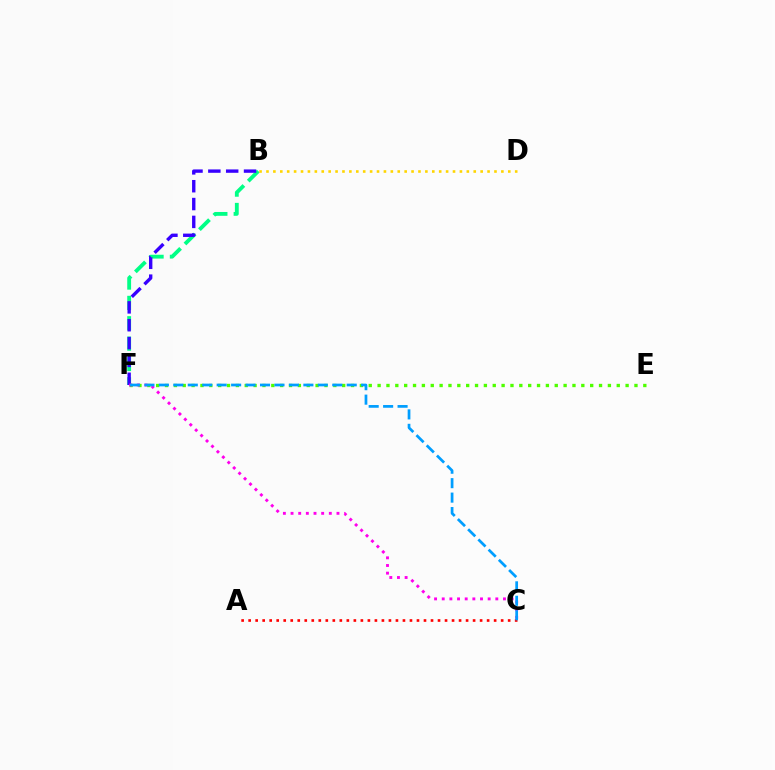{('B', 'F'): [{'color': '#00ff86', 'line_style': 'dashed', 'thickness': 2.77}, {'color': '#3700ff', 'line_style': 'dashed', 'thickness': 2.42}], ('A', 'C'): [{'color': '#ff0000', 'line_style': 'dotted', 'thickness': 1.91}], ('E', 'F'): [{'color': '#4fff00', 'line_style': 'dotted', 'thickness': 2.41}], ('C', 'F'): [{'color': '#ff00ed', 'line_style': 'dotted', 'thickness': 2.08}, {'color': '#009eff', 'line_style': 'dashed', 'thickness': 1.96}], ('B', 'D'): [{'color': '#ffd500', 'line_style': 'dotted', 'thickness': 1.88}]}